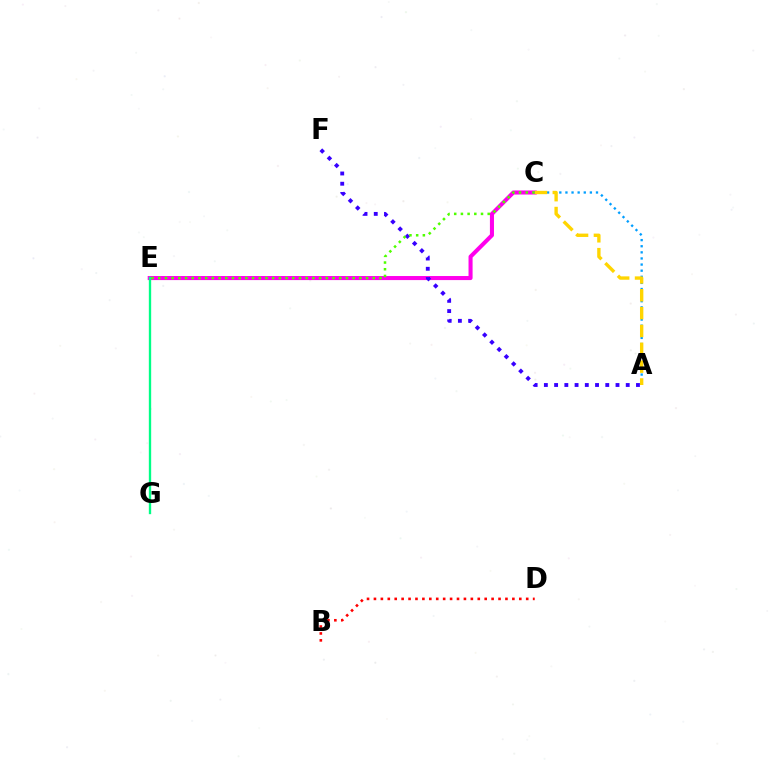{('C', 'E'): [{'color': '#ff00ed', 'line_style': 'solid', 'thickness': 2.93}, {'color': '#4fff00', 'line_style': 'dotted', 'thickness': 1.82}], ('A', 'C'): [{'color': '#009eff', 'line_style': 'dotted', 'thickness': 1.66}, {'color': '#ffd500', 'line_style': 'dashed', 'thickness': 2.42}], ('A', 'F'): [{'color': '#3700ff', 'line_style': 'dotted', 'thickness': 2.78}], ('E', 'G'): [{'color': '#00ff86', 'line_style': 'solid', 'thickness': 1.69}], ('B', 'D'): [{'color': '#ff0000', 'line_style': 'dotted', 'thickness': 1.88}]}